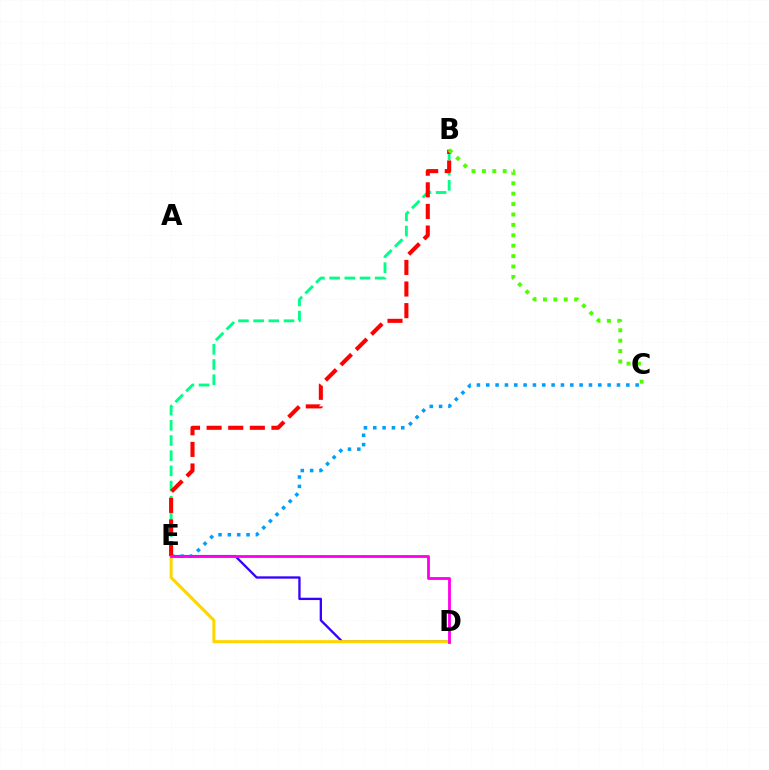{('B', 'E'): [{'color': '#00ff86', 'line_style': 'dashed', 'thickness': 2.06}, {'color': '#ff0000', 'line_style': 'dashed', 'thickness': 2.94}], ('D', 'E'): [{'color': '#3700ff', 'line_style': 'solid', 'thickness': 1.67}, {'color': '#ffd500', 'line_style': 'solid', 'thickness': 2.19}, {'color': '#ff00ed', 'line_style': 'solid', 'thickness': 2.03}], ('C', 'E'): [{'color': '#009eff', 'line_style': 'dotted', 'thickness': 2.54}], ('B', 'C'): [{'color': '#4fff00', 'line_style': 'dotted', 'thickness': 2.83}]}